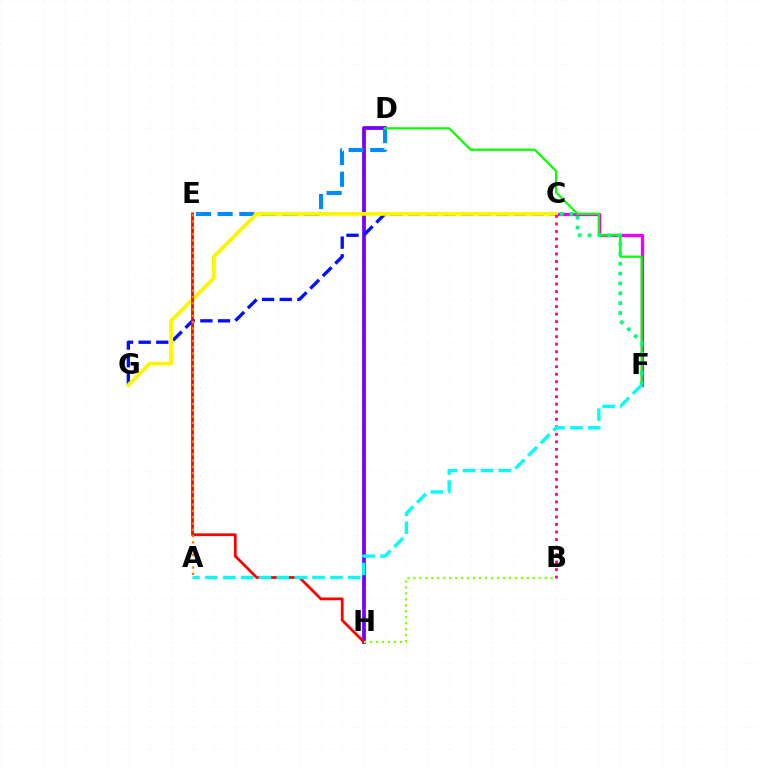{('C', 'F'): [{'color': '#ee00ff', 'line_style': 'solid', 'thickness': 2.39}, {'color': '#00ff74', 'line_style': 'dotted', 'thickness': 2.68}], ('D', 'H'): [{'color': '#7200ff', 'line_style': 'solid', 'thickness': 2.7}], ('D', 'E'): [{'color': '#008cff', 'line_style': 'dashed', 'thickness': 2.94}], ('C', 'G'): [{'color': '#0010ff', 'line_style': 'dashed', 'thickness': 2.4}, {'color': '#fcf500', 'line_style': 'solid', 'thickness': 2.71}], ('D', 'F'): [{'color': '#08ff00', 'line_style': 'solid', 'thickness': 1.61}], ('B', 'C'): [{'color': '#ff0094', 'line_style': 'dotted', 'thickness': 2.04}], ('E', 'H'): [{'color': '#ff0000', 'line_style': 'solid', 'thickness': 2.0}], ('A', 'F'): [{'color': '#00fff6', 'line_style': 'dashed', 'thickness': 2.43}], ('B', 'H'): [{'color': '#84ff00', 'line_style': 'dotted', 'thickness': 1.62}], ('A', 'E'): [{'color': '#ff7c00', 'line_style': 'dotted', 'thickness': 1.71}]}